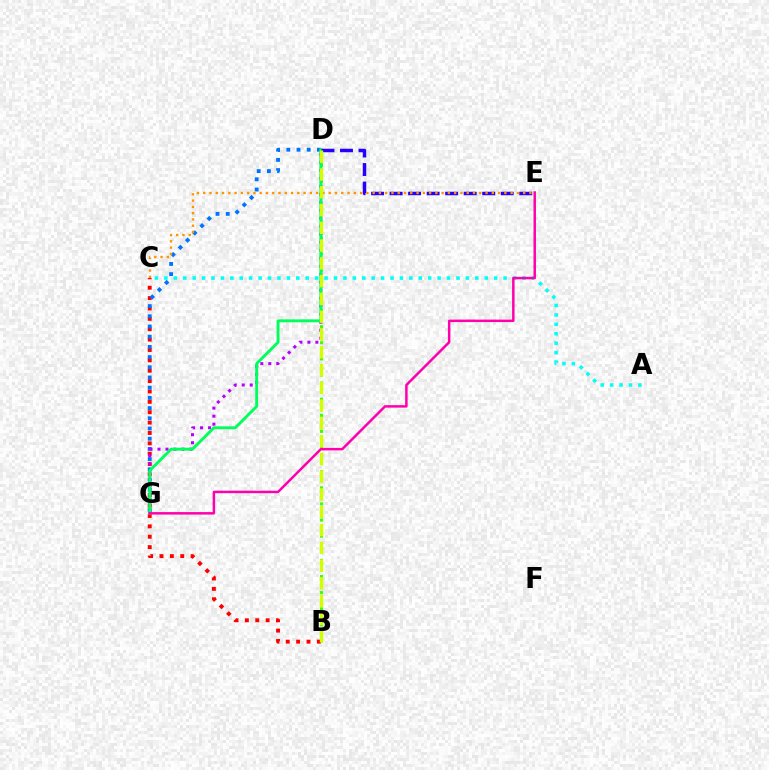{('B', 'D'): [{'color': '#3dff00', 'line_style': 'dotted', 'thickness': 2.19}, {'color': '#d1ff00', 'line_style': 'dashed', 'thickness': 2.42}], ('B', 'C'): [{'color': '#ff0000', 'line_style': 'dotted', 'thickness': 2.82}], ('D', 'G'): [{'color': '#0074ff', 'line_style': 'dotted', 'thickness': 2.77}, {'color': '#b900ff', 'line_style': 'dotted', 'thickness': 2.17}, {'color': '#00ff5c', 'line_style': 'solid', 'thickness': 2.08}], ('A', 'C'): [{'color': '#00fff6', 'line_style': 'dotted', 'thickness': 2.56}], ('D', 'E'): [{'color': '#2500ff', 'line_style': 'dashed', 'thickness': 2.52}], ('C', 'E'): [{'color': '#ff9400', 'line_style': 'dotted', 'thickness': 1.7}], ('E', 'G'): [{'color': '#ff00ac', 'line_style': 'solid', 'thickness': 1.79}]}